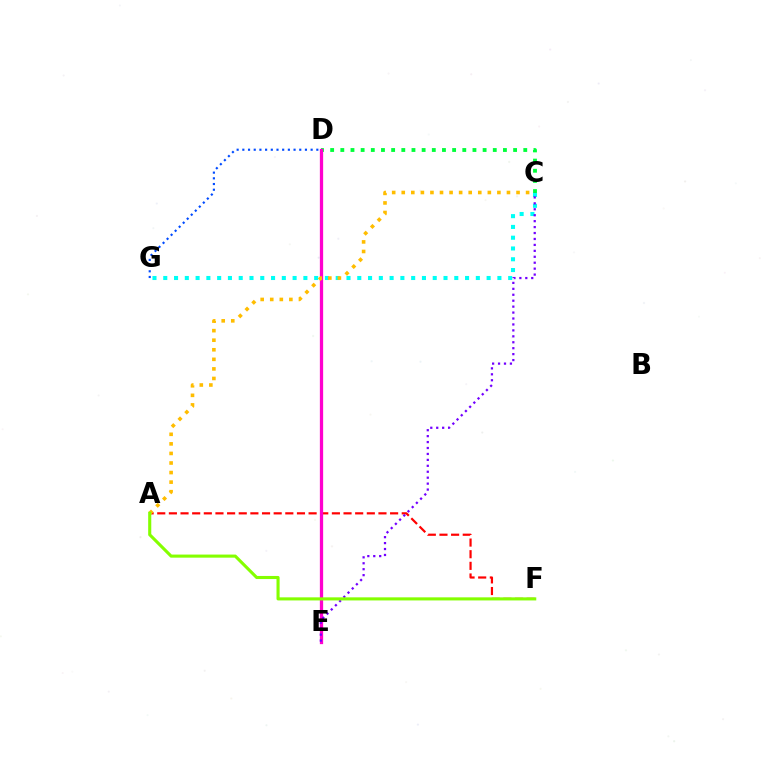{('C', 'D'): [{'color': '#00ff39', 'line_style': 'dotted', 'thickness': 2.76}], ('A', 'F'): [{'color': '#ff0000', 'line_style': 'dashed', 'thickness': 1.58}, {'color': '#84ff00', 'line_style': 'solid', 'thickness': 2.23}], ('C', 'G'): [{'color': '#00fff6', 'line_style': 'dotted', 'thickness': 2.93}], ('D', 'E'): [{'color': '#ff00cf', 'line_style': 'solid', 'thickness': 2.36}], ('A', 'C'): [{'color': '#ffbd00', 'line_style': 'dotted', 'thickness': 2.6}], ('D', 'G'): [{'color': '#004bff', 'line_style': 'dotted', 'thickness': 1.55}], ('C', 'E'): [{'color': '#7200ff', 'line_style': 'dotted', 'thickness': 1.61}]}